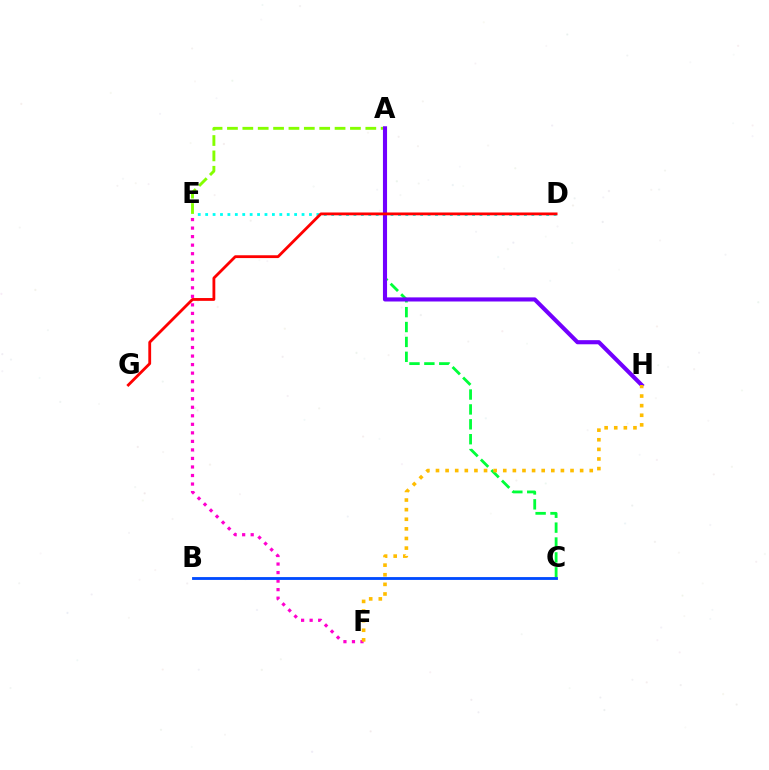{('E', 'F'): [{'color': '#ff00cf', 'line_style': 'dotted', 'thickness': 2.32}], ('A', 'C'): [{'color': '#00ff39', 'line_style': 'dashed', 'thickness': 2.02}], ('A', 'E'): [{'color': '#84ff00', 'line_style': 'dashed', 'thickness': 2.09}], ('D', 'E'): [{'color': '#00fff6', 'line_style': 'dotted', 'thickness': 2.01}], ('A', 'H'): [{'color': '#7200ff', 'line_style': 'solid', 'thickness': 2.96}], ('D', 'G'): [{'color': '#ff0000', 'line_style': 'solid', 'thickness': 2.02}], ('B', 'C'): [{'color': '#004bff', 'line_style': 'solid', 'thickness': 2.04}], ('F', 'H'): [{'color': '#ffbd00', 'line_style': 'dotted', 'thickness': 2.61}]}